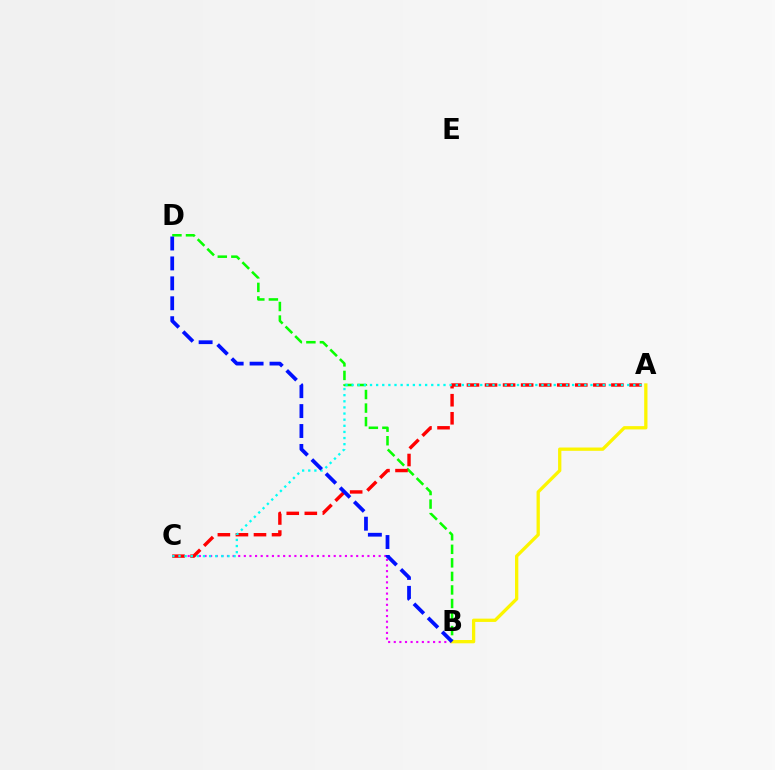{('B', 'D'): [{'color': '#08ff00', 'line_style': 'dashed', 'thickness': 1.84}, {'color': '#0010ff', 'line_style': 'dashed', 'thickness': 2.71}], ('B', 'C'): [{'color': '#ee00ff', 'line_style': 'dotted', 'thickness': 1.53}], ('A', 'C'): [{'color': '#ff0000', 'line_style': 'dashed', 'thickness': 2.45}, {'color': '#00fff6', 'line_style': 'dotted', 'thickness': 1.66}], ('A', 'B'): [{'color': '#fcf500', 'line_style': 'solid', 'thickness': 2.37}]}